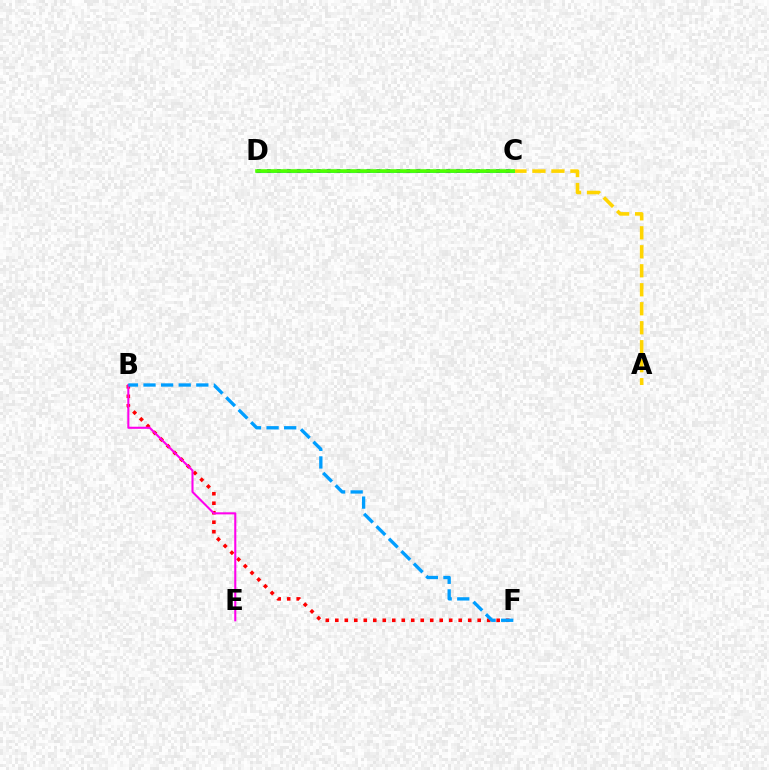{('B', 'F'): [{'color': '#ff0000', 'line_style': 'dotted', 'thickness': 2.58}, {'color': '#009eff', 'line_style': 'dashed', 'thickness': 2.39}], ('B', 'E'): [{'color': '#ff00ed', 'line_style': 'solid', 'thickness': 1.5}], ('A', 'C'): [{'color': '#ffd500', 'line_style': 'dashed', 'thickness': 2.58}], ('C', 'D'): [{'color': '#00ff86', 'line_style': 'solid', 'thickness': 2.07}, {'color': '#3700ff', 'line_style': 'dotted', 'thickness': 2.71}, {'color': '#4fff00', 'line_style': 'solid', 'thickness': 2.61}]}